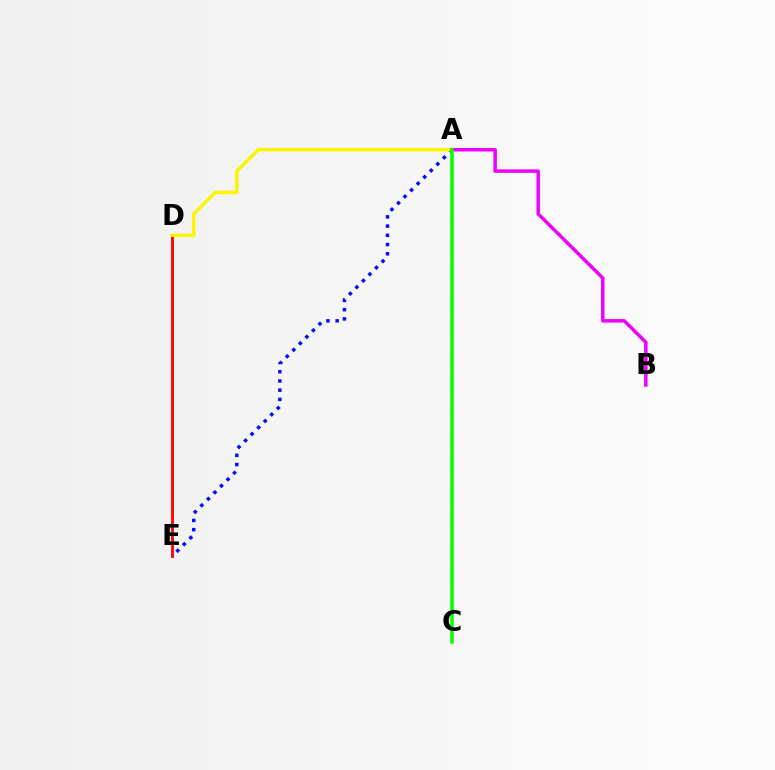{('D', 'E'): [{'color': '#ff0000', 'line_style': 'solid', 'thickness': 2.02}], ('A', 'C'): [{'color': '#00fff6', 'line_style': 'dashed', 'thickness': 1.53}, {'color': '#08ff00', 'line_style': 'solid', 'thickness': 2.53}], ('A', 'E'): [{'color': '#0010ff', 'line_style': 'dotted', 'thickness': 2.51}], ('A', 'D'): [{'color': '#fcf500', 'line_style': 'solid', 'thickness': 2.47}], ('A', 'B'): [{'color': '#ee00ff', 'line_style': 'solid', 'thickness': 2.5}]}